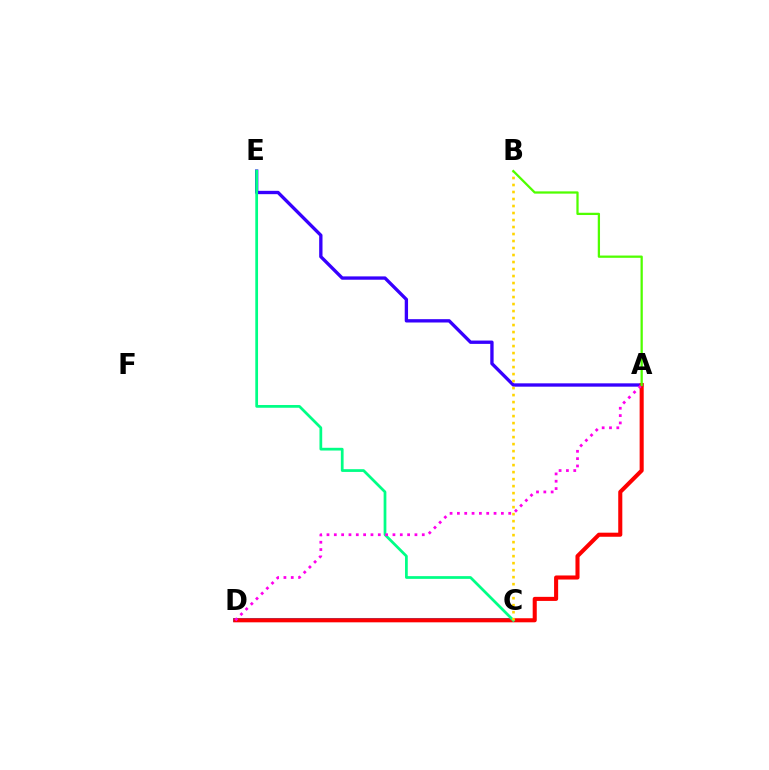{('C', 'D'): [{'color': '#009eff', 'line_style': 'solid', 'thickness': 2.9}], ('A', 'E'): [{'color': '#3700ff', 'line_style': 'solid', 'thickness': 2.4}], ('A', 'D'): [{'color': '#ff0000', 'line_style': 'solid', 'thickness': 2.93}, {'color': '#ff00ed', 'line_style': 'dotted', 'thickness': 1.99}], ('C', 'E'): [{'color': '#00ff86', 'line_style': 'solid', 'thickness': 1.97}], ('B', 'C'): [{'color': '#ffd500', 'line_style': 'dotted', 'thickness': 1.9}], ('A', 'B'): [{'color': '#4fff00', 'line_style': 'solid', 'thickness': 1.63}]}